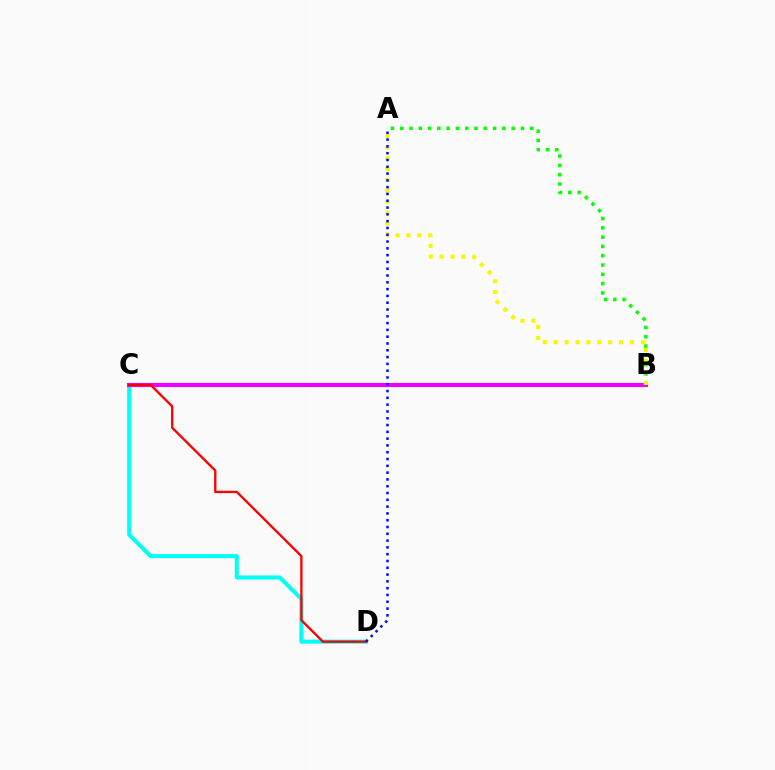{('C', 'D'): [{'color': '#00fff6', 'line_style': 'solid', 'thickness': 2.91}, {'color': '#ff0000', 'line_style': 'solid', 'thickness': 1.68}], ('B', 'C'): [{'color': '#ee00ff', 'line_style': 'solid', 'thickness': 2.95}], ('A', 'B'): [{'color': '#08ff00', 'line_style': 'dotted', 'thickness': 2.52}, {'color': '#fcf500', 'line_style': 'dotted', 'thickness': 2.96}], ('A', 'D'): [{'color': '#0010ff', 'line_style': 'dotted', 'thickness': 1.85}]}